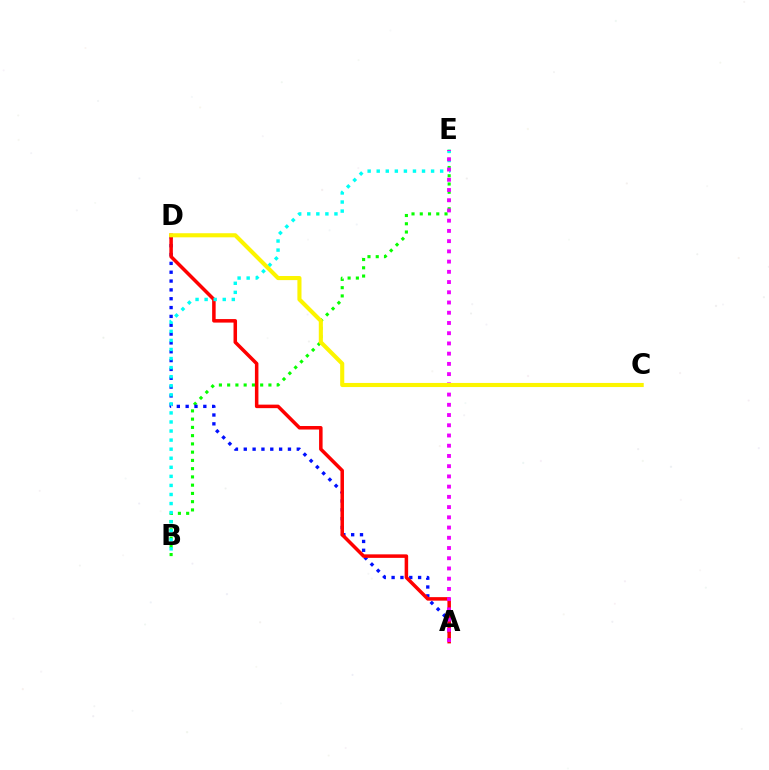{('B', 'E'): [{'color': '#08ff00', 'line_style': 'dotted', 'thickness': 2.24}, {'color': '#00fff6', 'line_style': 'dotted', 'thickness': 2.46}], ('A', 'D'): [{'color': '#0010ff', 'line_style': 'dotted', 'thickness': 2.4}, {'color': '#ff0000', 'line_style': 'solid', 'thickness': 2.53}], ('A', 'E'): [{'color': '#ee00ff', 'line_style': 'dotted', 'thickness': 2.78}], ('C', 'D'): [{'color': '#fcf500', 'line_style': 'solid', 'thickness': 2.95}]}